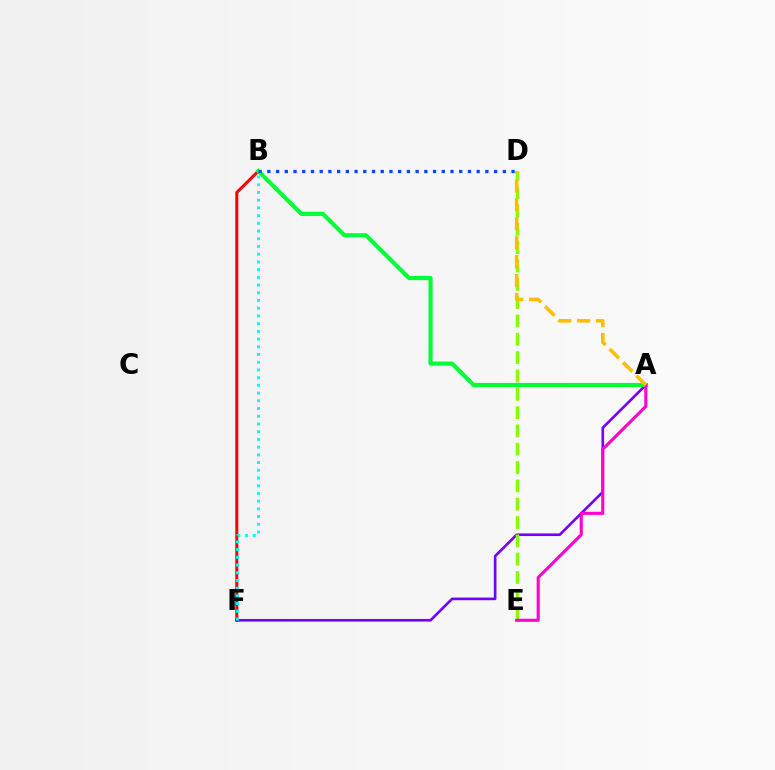{('B', 'F'): [{'color': '#ff0000', 'line_style': 'solid', 'thickness': 2.19}, {'color': '#00fff6', 'line_style': 'dotted', 'thickness': 2.1}], ('A', 'F'): [{'color': '#7200ff', 'line_style': 'solid', 'thickness': 1.9}], ('A', 'B'): [{'color': '#00ff39', 'line_style': 'solid', 'thickness': 3.0}], ('B', 'D'): [{'color': '#004bff', 'line_style': 'dotted', 'thickness': 2.37}], ('D', 'E'): [{'color': '#84ff00', 'line_style': 'dashed', 'thickness': 2.49}], ('A', 'E'): [{'color': '#ff00cf', 'line_style': 'solid', 'thickness': 2.22}], ('A', 'D'): [{'color': '#ffbd00', 'line_style': 'dashed', 'thickness': 2.57}]}